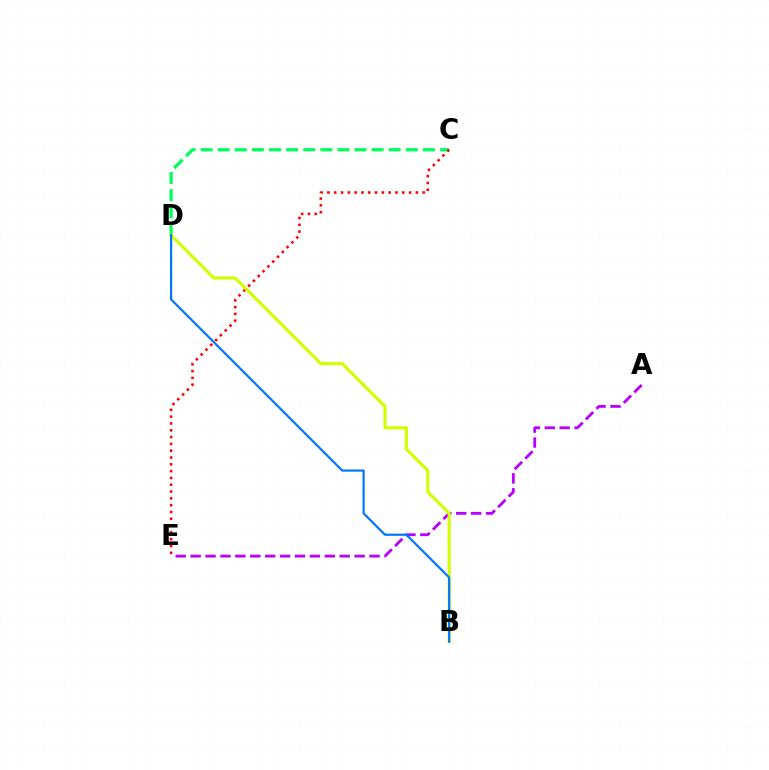{('C', 'D'): [{'color': '#00ff5c', 'line_style': 'dashed', 'thickness': 2.32}], ('C', 'E'): [{'color': '#ff0000', 'line_style': 'dotted', 'thickness': 1.85}], ('A', 'E'): [{'color': '#b900ff', 'line_style': 'dashed', 'thickness': 2.03}], ('B', 'D'): [{'color': '#d1ff00', 'line_style': 'solid', 'thickness': 2.24}, {'color': '#0074ff', 'line_style': 'solid', 'thickness': 1.57}]}